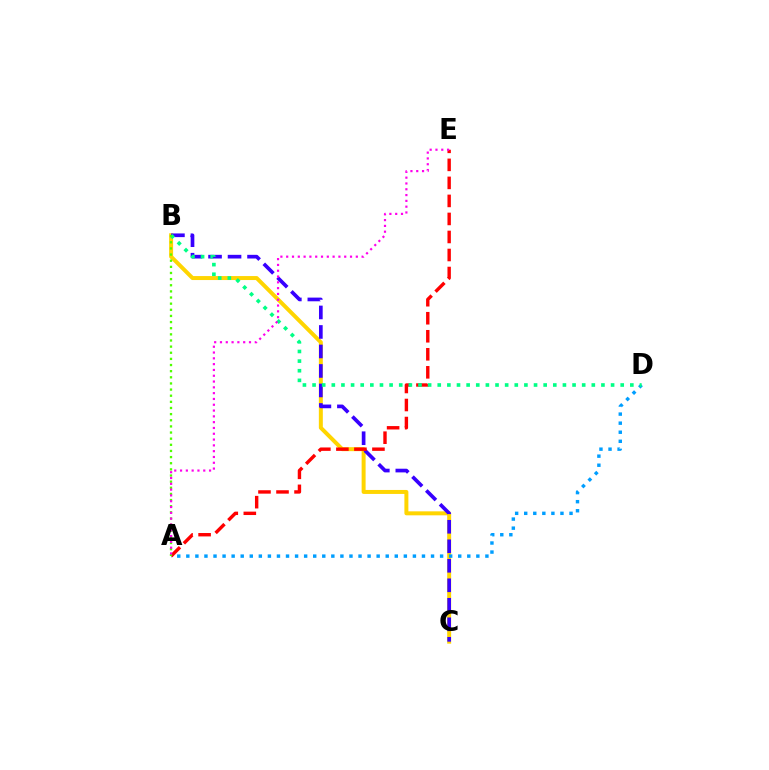{('B', 'C'): [{'color': '#ffd500', 'line_style': 'solid', 'thickness': 2.87}, {'color': '#3700ff', 'line_style': 'dashed', 'thickness': 2.65}], ('A', 'D'): [{'color': '#009eff', 'line_style': 'dotted', 'thickness': 2.46}], ('A', 'E'): [{'color': '#ff0000', 'line_style': 'dashed', 'thickness': 2.45}, {'color': '#ff00ed', 'line_style': 'dotted', 'thickness': 1.58}], ('B', 'D'): [{'color': '#00ff86', 'line_style': 'dotted', 'thickness': 2.62}], ('A', 'B'): [{'color': '#4fff00', 'line_style': 'dotted', 'thickness': 1.67}]}